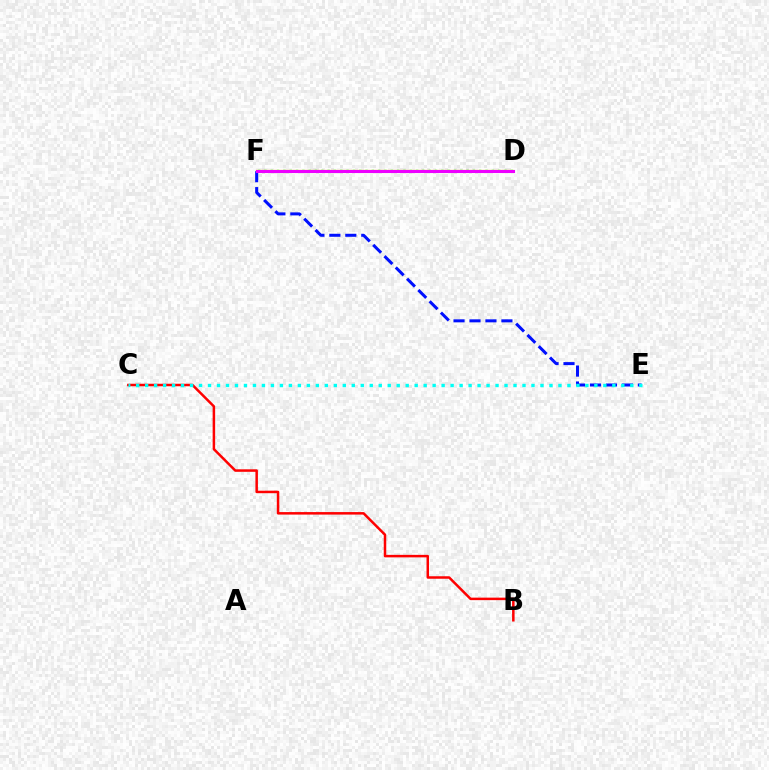{('E', 'F'): [{'color': '#0010ff', 'line_style': 'dashed', 'thickness': 2.17}], ('B', 'C'): [{'color': '#ff0000', 'line_style': 'solid', 'thickness': 1.8}], ('D', 'F'): [{'color': '#fcf500', 'line_style': 'solid', 'thickness': 1.62}, {'color': '#08ff00', 'line_style': 'dotted', 'thickness': 1.72}, {'color': '#ee00ff', 'line_style': 'solid', 'thickness': 2.22}], ('C', 'E'): [{'color': '#00fff6', 'line_style': 'dotted', 'thickness': 2.44}]}